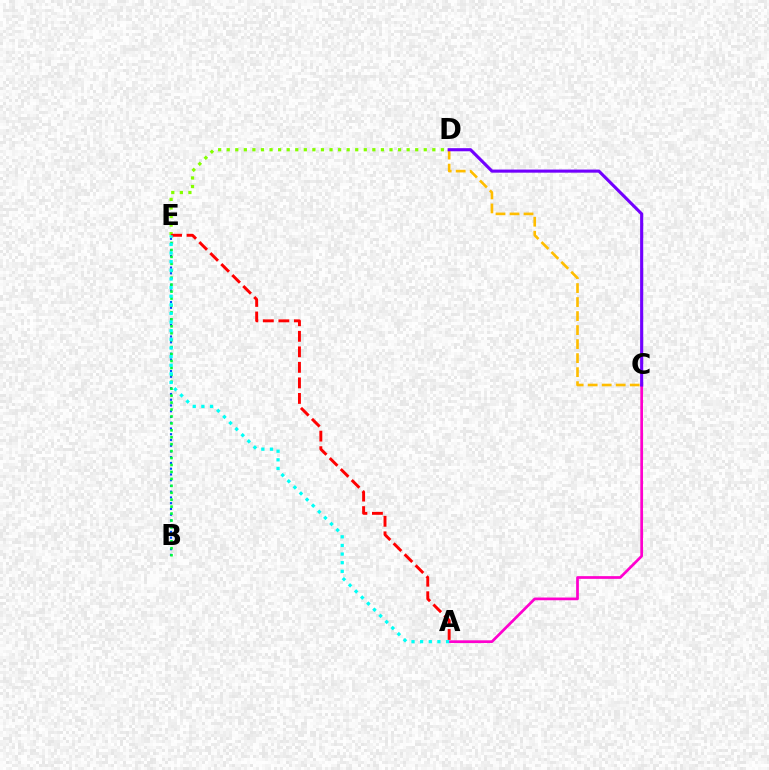{('B', 'E'): [{'color': '#004bff', 'line_style': 'dotted', 'thickness': 1.56}, {'color': '#00ff39', 'line_style': 'dotted', 'thickness': 1.88}], ('D', 'E'): [{'color': '#84ff00', 'line_style': 'dotted', 'thickness': 2.33}], ('C', 'D'): [{'color': '#ffbd00', 'line_style': 'dashed', 'thickness': 1.9}, {'color': '#7200ff', 'line_style': 'solid', 'thickness': 2.24}], ('A', 'C'): [{'color': '#ff00cf', 'line_style': 'solid', 'thickness': 1.96}], ('A', 'E'): [{'color': '#ff0000', 'line_style': 'dashed', 'thickness': 2.11}, {'color': '#00fff6', 'line_style': 'dotted', 'thickness': 2.34}]}